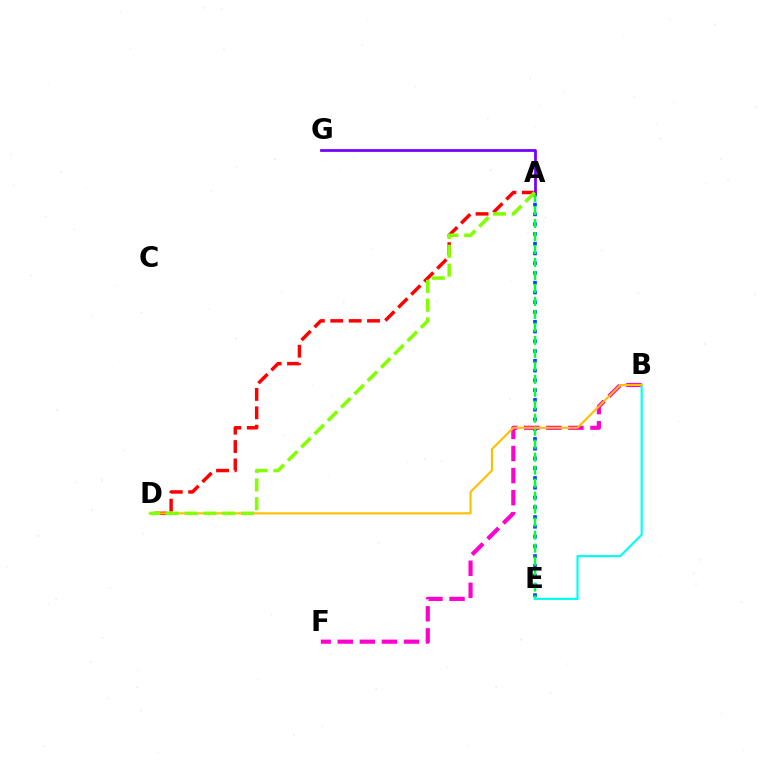{('A', 'D'): [{'color': '#ff0000', 'line_style': 'dashed', 'thickness': 2.5}, {'color': '#84ff00', 'line_style': 'dashed', 'thickness': 2.55}], ('A', 'E'): [{'color': '#004bff', 'line_style': 'dotted', 'thickness': 2.65}, {'color': '#00ff39', 'line_style': 'dashed', 'thickness': 1.76}], ('B', 'F'): [{'color': '#ff00cf', 'line_style': 'dashed', 'thickness': 3.0}], ('A', 'G'): [{'color': '#7200ff', 'line_style': 'solid', 'thickness': 1.97}], ('B', 'E'): [{'color': '#00fff6', 'line_style': 'solid', 'thickness': 1.56}], ('B', 'D'): [{'color': '#ffbd00', 'line_style': 'solid', 'thickness': 1.5}]}